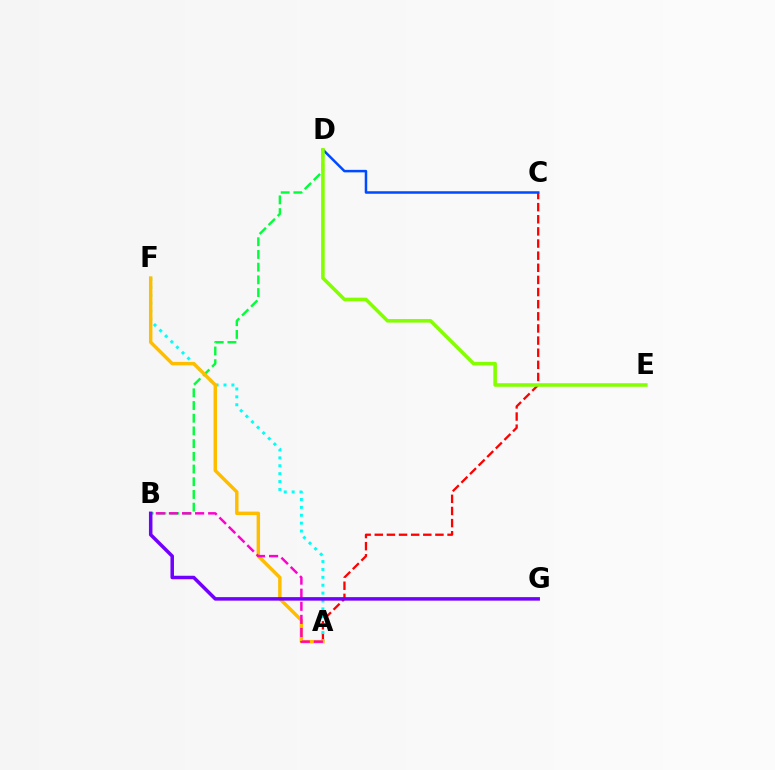{('A', 'C'): [{'color': '#ff0000', 'line_style': 'dashed', 'thickness': 1.65}], ('A', 'F'): [{'color': '#00fff6', 'line_style': 'dotted', 'thickness': 2.14}, {'color': '#ffbd00', 'line_style': 'solid', 'thickness': 2.48}], ('B', 'D'): [{'color': '#00ff39', 'line_style': 'dashed', 'thickness': 1.73}], ('C', 'D'): [{'color': '#004bff', 'line_style': 'solid', 'thickness': 1.81}], ('A', 'B'): [{'color': '#ff00cf', 'line_style': 'dashed', 'thickness': 1.78}], ('B', 'G'): [{'color': '#7200ff', 'line_style': 'solid', 'thickness': 2.53}], ('D', 'E'): [{'color': '#84ff00', 'line_style': 'solid', 'thickness': 2.55}]}